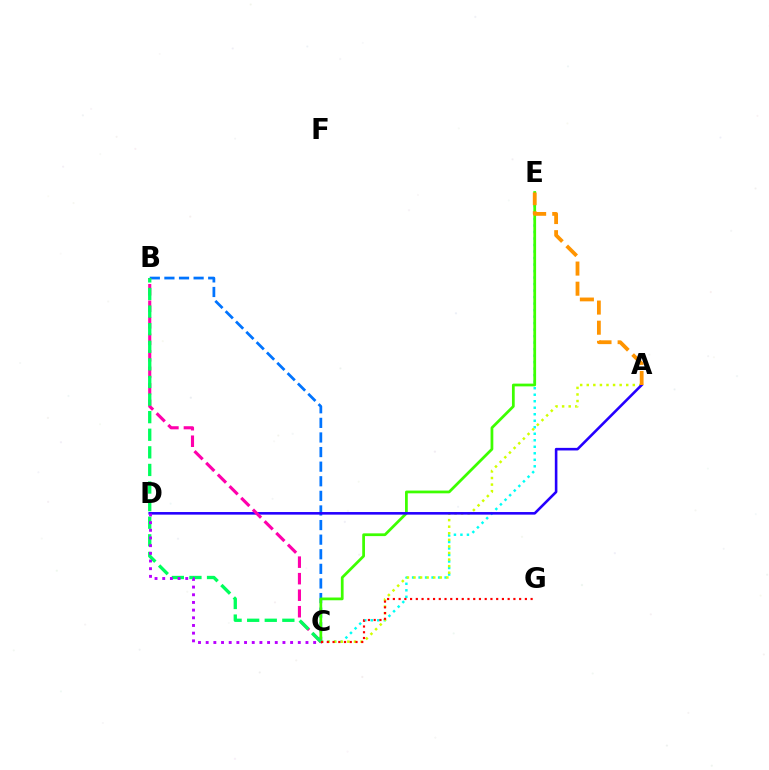{('B', 'C'): [{'color': '#0074ff', 'line_style': 'dashed', 'thickness': 1.98}, {'color': '#ff00ac', 'line_style': 'dashed', 'thickness': 2.24}, {'color': '#00ff5c', 'line_style': 'dashed', 'thickness': 2.39}], ('C', 'E'): [{'color': '#00fff6', 'line_style': 'dotted', 'thickness': 1.77}, {'color': '#3dff00', 'line_style': 'solid', 'thickness': 1.98}], ('A', 'C'): [{'color': '#d1ff00', 'line_style': 'dotted', 'thickness': 1.79}], ('A', 'D'): [{'color': '#2500ff', 'line_style': 'solid', 'thickness': 1.87}], ('A', 'E'): [{'color': '#ff9400', 'line_style': 'dashed', 'thickness': 2.73}], ('C', 'D'): [{'color': '#b900ff', 'line_style': 'dotted', 'thickness': 2.09}], ('C', 'G'): [{'color': '#ff0000', 'line_style': 'dotted', 'thickness': 1.56}]}